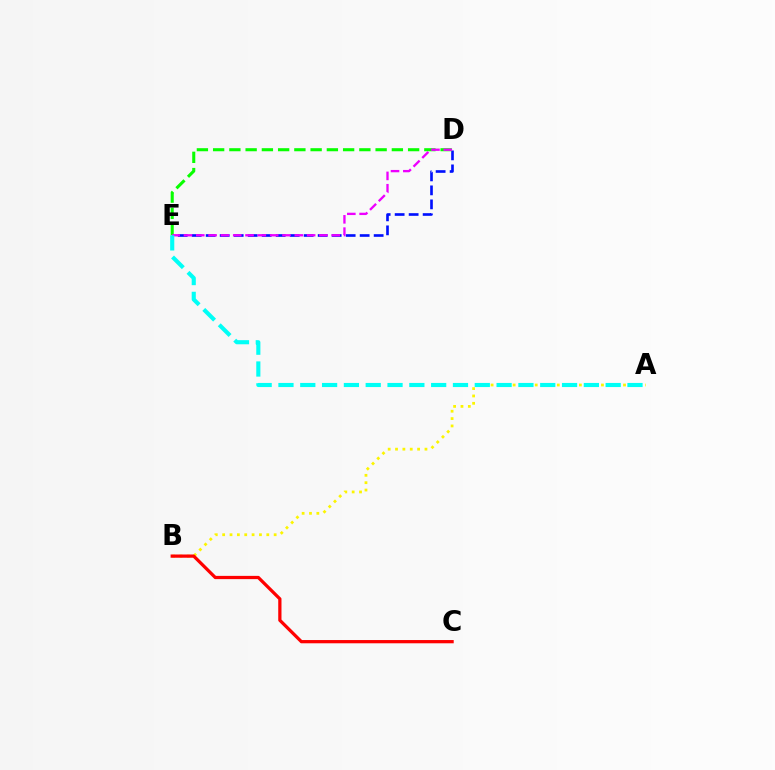{('D', 'E'): [{'color': '#0010ff', 'line_style': 'dashed', 'thickness': 1.9}, {'color': '#08ff00', 'line_style': 'dashed', 'thickness': 2.21}, {'color': '#ee00ff', 'line_style': 'dashed', 'thickness': 1.67}], ('A', 'B'): [{'color': '#fcf500', 'line_style': 'dotted', 'thickness': 2.0}], ('B', 'C'): [{'color': '#ff0000', 'line_style': 'solid', 'thickness': 2.34}], ('A', 'E'): [{'color': '#00fff6', 'line_style': 'dashed', 'thickness': 2.96}]}